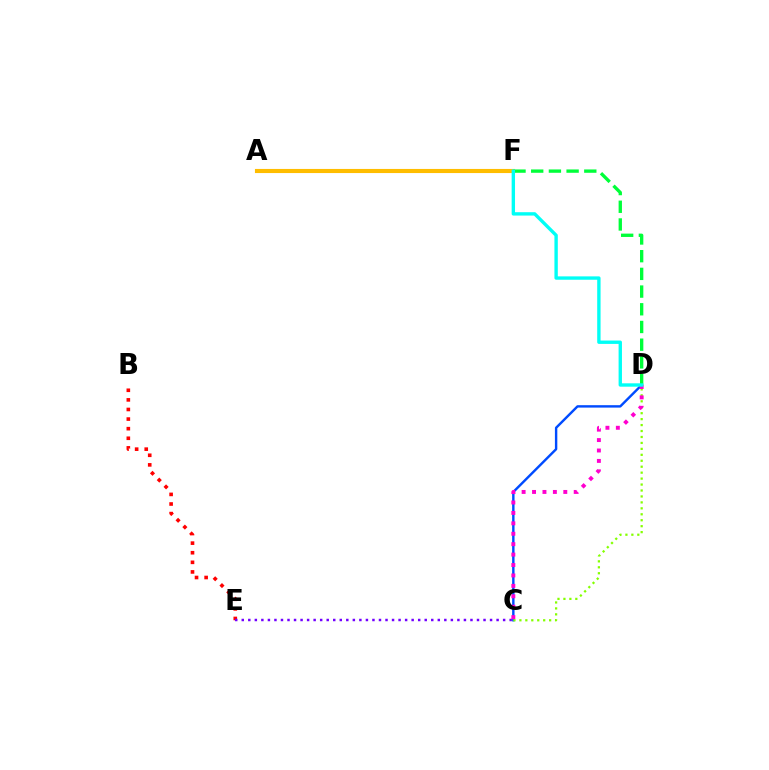{('B', 'E'): [{'color': '#ff0000', 'line_style': 'dotted', 'thickness': 2.61}], ('C', 'E'): [{'color': '#7200ff', 'line_style': 'dotted', 'thickness': 1.78}], ('A', 'F'): [{'color': '#ffbd00', 'line_style': 'solid', 'thickness': 2.96}], ('C', 'D'): [{'color': '#004bff', 'line_style': 'solid', 'thickness': 1.74}, {'color': '#84ff00', 'line_style': 'dotted', 'thickness': 1.62}, {'color': '#ff00cf', 'line_style': 'dotted', 'thickness': 2.83}], ('D', 'F'): [{'color': '#00ff39', 'line_style': 'dashed', 'thickness': 2.4}, {'color': '#00fff6', 'line_style': 'solid', 'thickness': 2.43}]}